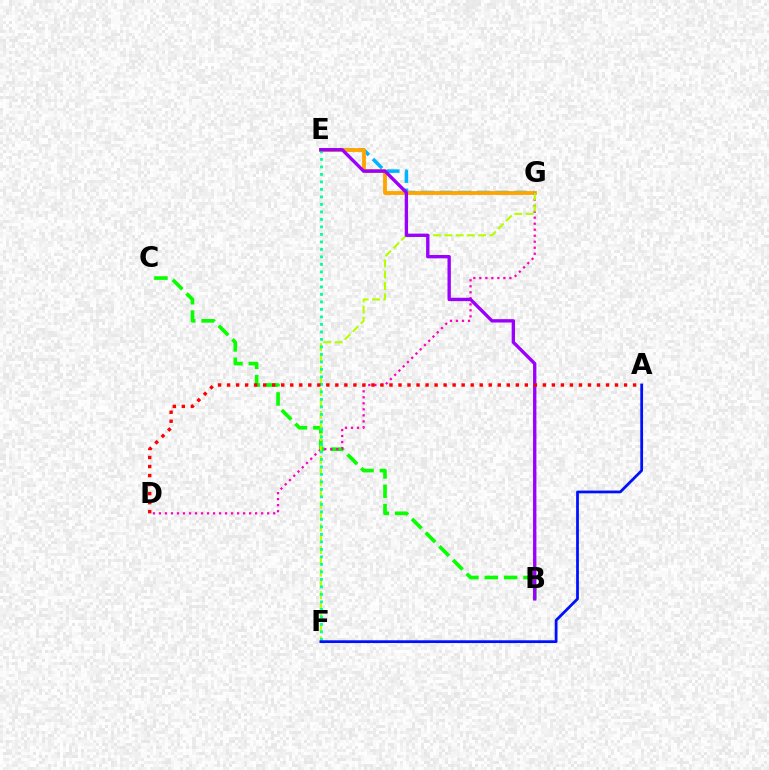{('E', 'G'): [{'color': '#00b5ff', 'line_style': 'dashed', 'thickness': 2.53}, {'color': '#ffa500', 'line_style': 'solid', 'thickness': 2.76}], ('B', 'C'): [{'color': '#08ff00', 'line_style': 'dashed', 'thickness': 2.63}], ('D', 'G'): [{'color': '#ff00bd', 'line_style': 'dotted', 'thickness': 1.63}], ('F', 'G'): [{'color': '#b3ff00', 'line_style': 'dashed', 'thickness': 1.53}], ('E', 'F'): [{'color': '#00ff9d', 'line_style': 'dotted', 'thickness': 2.04}], ('A', 'F'): [{'color': '#0010ff', 'line_style': 'solid', 'thickness': 1.99}], ('B', 'E'): [{'color': '#9b00ff', 'line_style': 'solid', 'thickness': 2.42}], ('A', 'D'): [{'color': '#ff0000', 'line_style': 'dotted', 'thickness': 2.45}]}